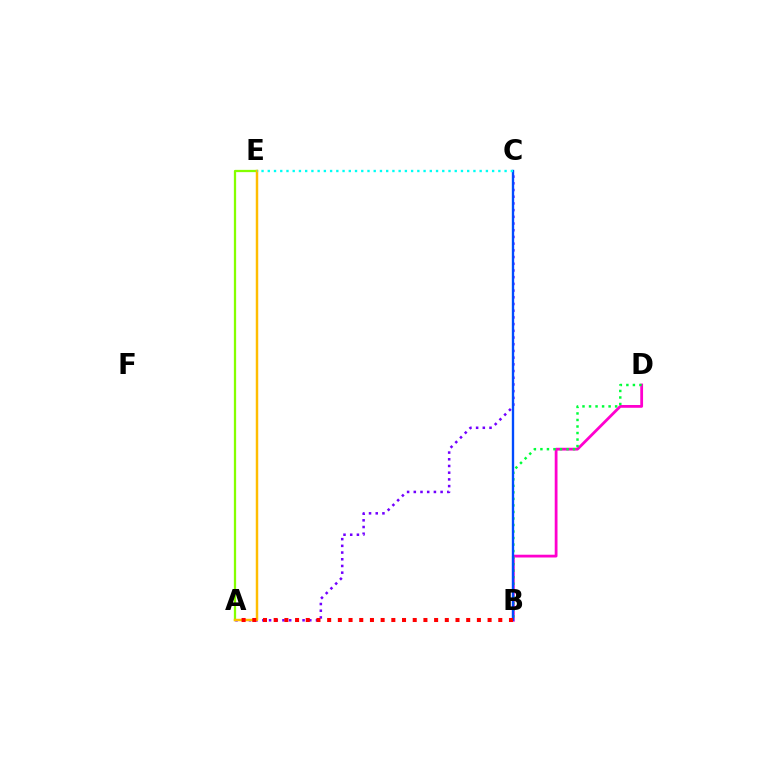{('B', 'D'): [{'color': '#ff00cf', 'line_style': 'solid', 'thickness': 2.0}, {'color': '#00ff39', 'line_style': 'dotted', 'thickness': 1.77}], ('A', 'E'): [{'color': '#84ff00', 'line_style': 'solid', 'thickness': 1.64}, {'color': '#ffbd00', 'line_style': 'solid', 'thickness': 1.77}], ('A', 'C'): [{'color': '#7200ff', 'line_style': 'dotted', 'thickness': 1.82}], ('B', 'C'): [{'color': '#004bff', 'line_style': 'solid', 'thickness': 1.7}], ('C', 'E'): [{'color': '#00fff6', 'line_style': 'dotted', 'thickness': 1.69}], ('A', 'B'): [{'color': '#ff0000', 'line_style': 'dotted', 'thickness': 2.91}]}